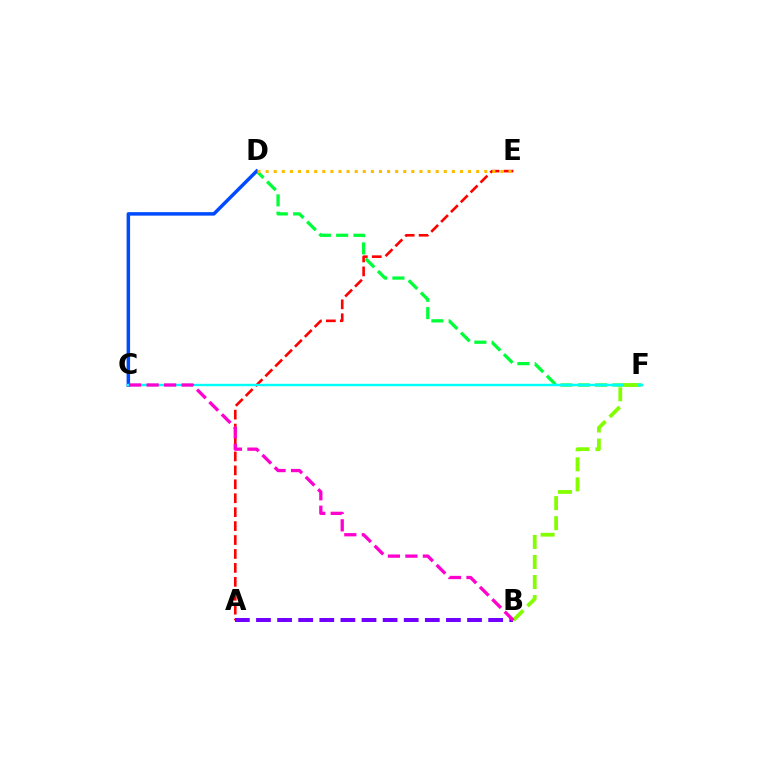{('A', 'E'): [{'color': '#ff0000', 'line_style': 'dashed', 'thickness': 1.89}], ('D', 'F'): [{'color': '#00ff39', 'line_style': 'dashed', 'thickness': 2.35}], ('A', 'B'): [{'color': '#7200ff', 'line_style': 'dashed', 'thickness': 2.87}], ('C', 'D'): [{'color': '#004bff', 'line_style': 'solid', 'thickness': 2.51}], ('C', 'F'): [{'color': '#00fff6', 'line_style': 'solid', 'thickness': 1.72}], ('B', 'F'): [{'color': '#84ff00', 'line_style': 'dashed', 'thickness': 2.73}], ('B', 'C'): [{'color': '#ff00cf', 'line_style': 'dashed', 'thickness': 2.38}], ('D', 'E'): [{'color': '#ffbd00', 'line_style': 'dotted', 'thickness': 2.2}]}